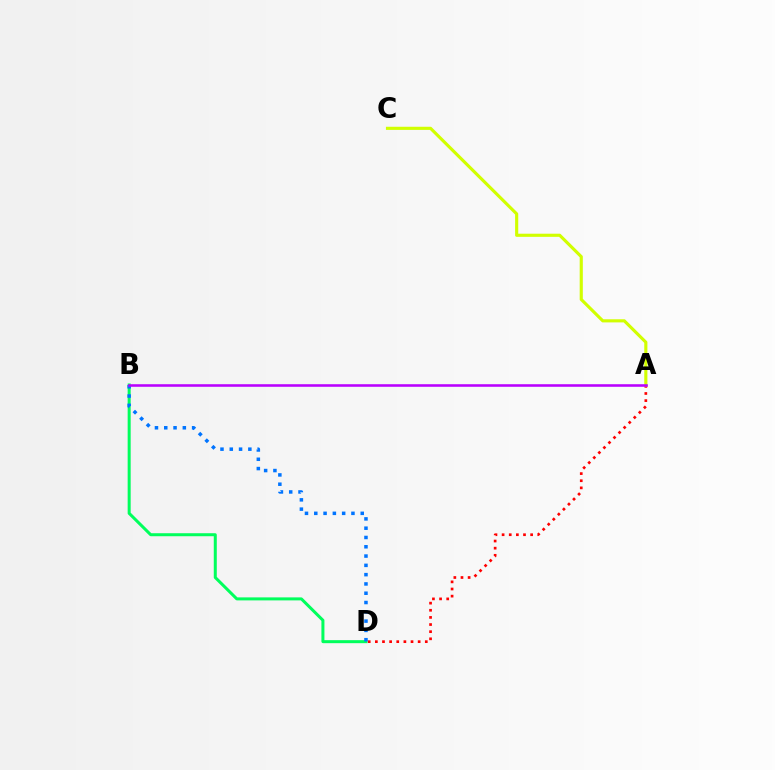{('B', 'D'): [{'color': '#00ff5c', 'line_style': 'solid', 'thickness': 2.17}, {'color': '#0074ff', 'line_style': 'dotted', 'thickness': 2.52}], ('A', 'D'): [{'color': '#ff0000', 'line_style': 'dotted', 'thickness': 1.94}], ('A', 'C'): [{'color': '#d1ff00', 'line_style': 'solid', 'thickness': 2.25}], ('A', 'B'): [{'color': '#b900ff', 'line_style': 'solid', 'thickness': 1.85}]}